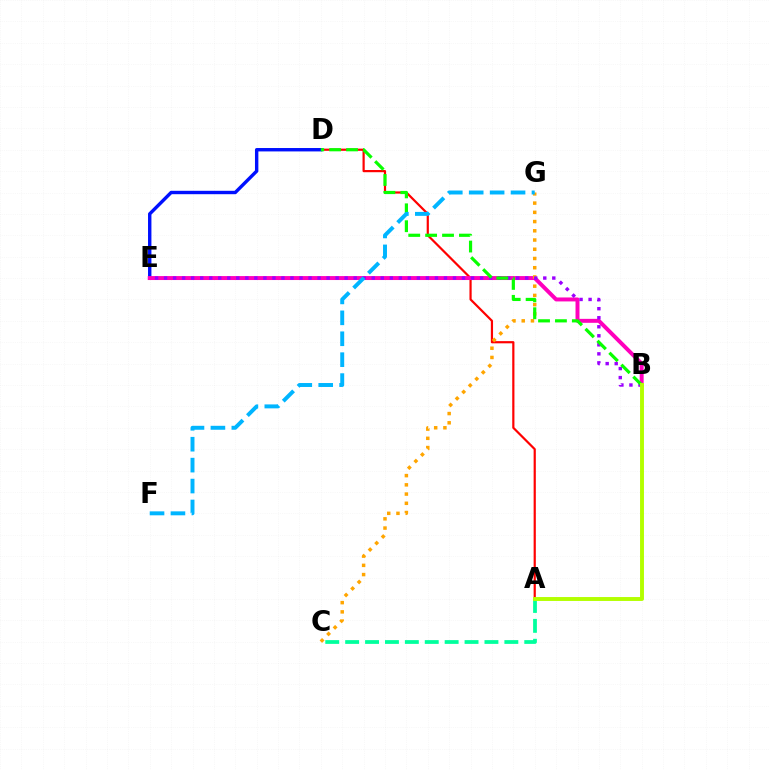{('A', 'D'): [{'color': '#ff0000', 'line_style': 'solid', 'thickness': 1.58}], ('D', 'E'): [{'color': '#0010ff', 'line_style': 'solid', 'thickness': 2.45}], ('A', 'C'): [{'color': '#00ff9d', 'line_style': 'dashed', 'thickness': 2.7}], ('B', 'E'): [{'color': '#ff00bd', 'line_style': 'solid', 'thickness': 2.85}, {'color': '#9b00ff', 'line_style': 'dotted', 'thickness': 2.45}], ('C', 'G'): [{'color': '#ffa500', 'line_style': 'dotted', 'thickness': 2.51}], ('B', 'D'): [{'color': '#08ff00', 'line_style': 'dashed', 'thickness': 2.3}], ('F', 'G'): [{'color': '#00b5ff', 'line_style': 'dashed', 'thickness': 2.84}], ('A', 'B'): [{'color': '#b3ff00', 'line_style': 'solid', 'thickness': 2.82}]}